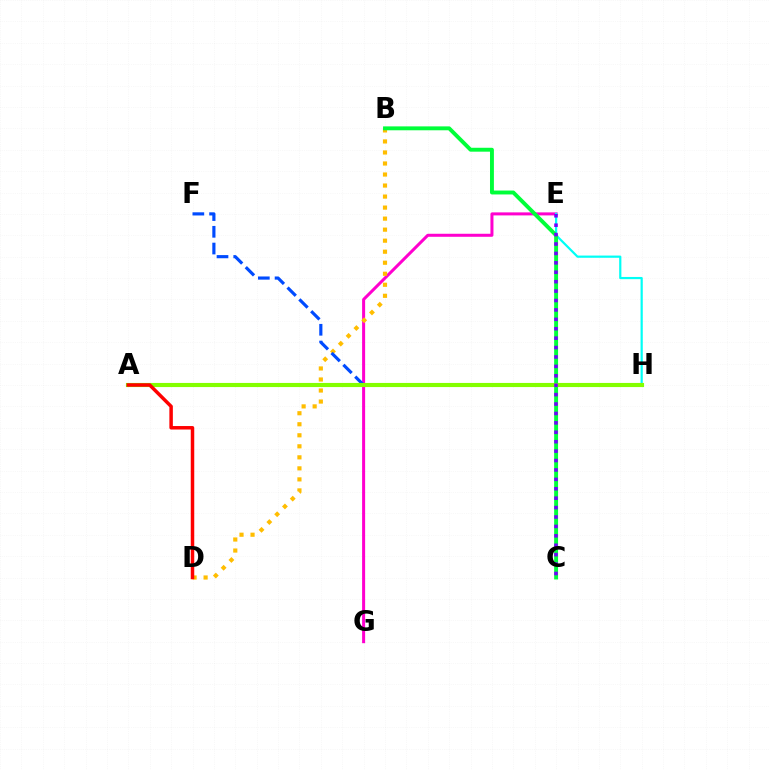{('E', 'G'): [{'color': '#ff00cf', 'line_style': 'solid', 'thickness': 2.18}], ('E', 'H'): [{'color': '#00fff6', 'line_style': 'solid', 'thickness': 1.59}], ('B', 'D'): [{'color': '#ffbd00', 'line_style': 'dotted', 'thickness': 3.0}], ('B', 'C'): [{'color': '#00ff39', 'line_style': 'solid', 'thickness': 2.81}], ('F', 'H'): [{'color': '#004bff', 'line_style': 'dashed', 'thickness': 2.27}], ('A', 'H'): [{'color': '#84ff00', 'line_style': 'solid', 'thickness': 2.97}], ('C', 'E'): [{'color': '#7200ff', 'line_style': 'dotted', 'thickness': 2.56}], ('A', 'D'): [{'color': '#ff0000', 'line_style': 'solid', 'thickness': 2.51}]}